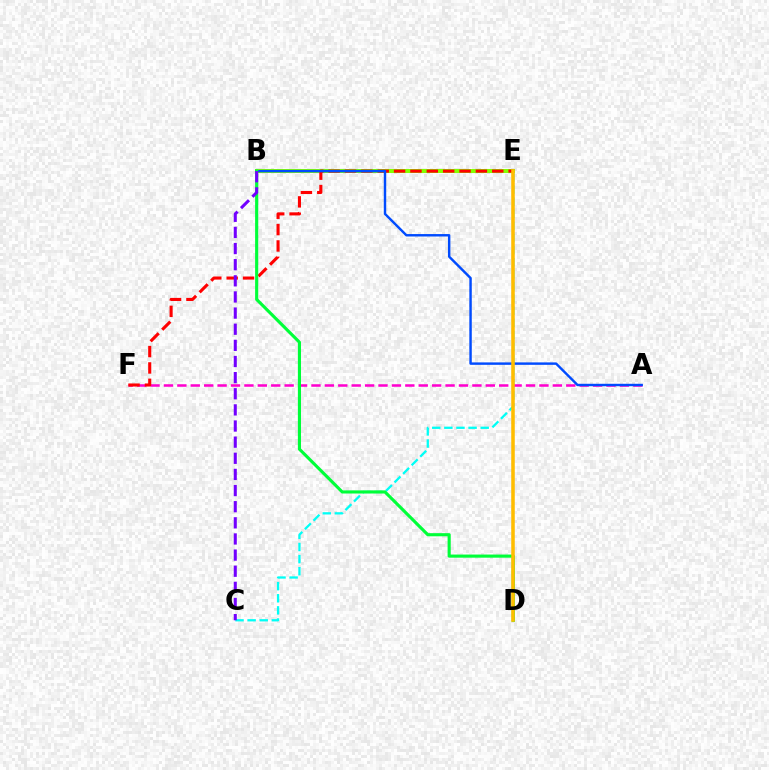{('C', 'E'): [{'color': '#00fff6', 'line_style': 'dashed', 'thickness': 1.65}], ('B', 'E'): [{'color': '#84ff00', 'line_style': 'solid', 'thickness': 2.91}], ('A', 'F'): [{'color': '#ff00cf', 'line_style': 'dashed', 'thickness': 1.82}], ('E', 'F'): [{'color': '#ff0000', 'line_style': 'dashed', 'thickness': 2.22}], ('A', 'B'): [{'color': '#004bff', 'line_style': 'solid', 'thickness': 1.75}], ('B', 'D'): [{'color': '#00ff39', 'line_style': 'solid', 'thickness': 2.25}], ('B', 'C'): [{'color': '#7200ff', 'line_style': 'dashed', 'thickness': 2.19}], ('D', 'E'): [{'color': '#ffbd00', 'line_style': 'solid', 'thickness': 2.56}]}